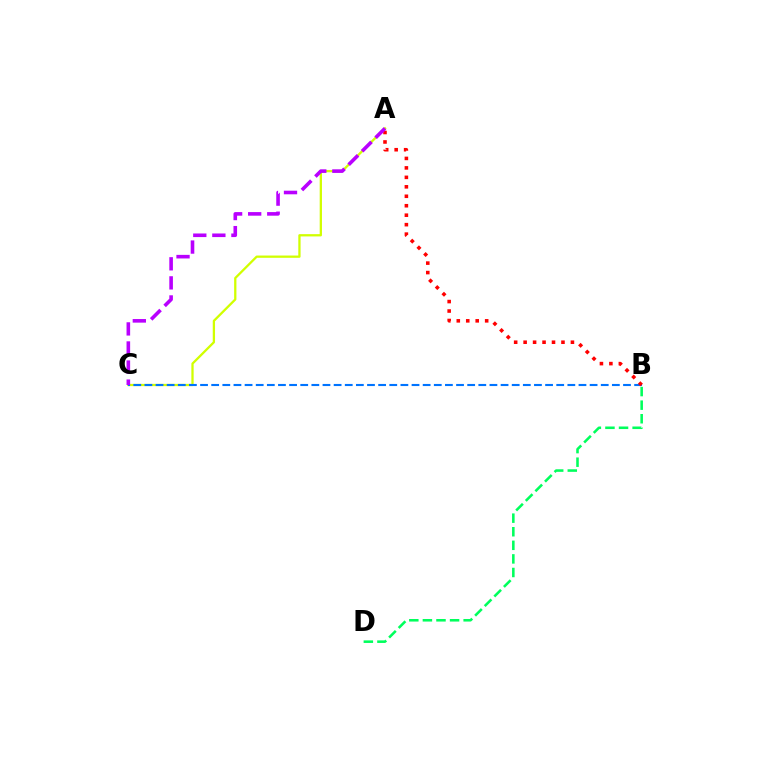{('B', 'D'): [{'color': '#00ff5c', 'line_style': 'dashed', 'thickness': 1.85}], ('A', 'C'): [{'color': '#d1ff00', 'line_style': 'solid', 'thickness': 1.64}, {'color': '#b900ff', 'line_style': 'dashed', 'thickness': 2.59}], ('B', 'C'): [{'color': '#0074ff', 'line_style': 'dashed', 'thickness': 1.51}], ('A', 'B'): [{'color': '#ff0000', 'line_style': 'dotted', 'thickness': 2.57}]}